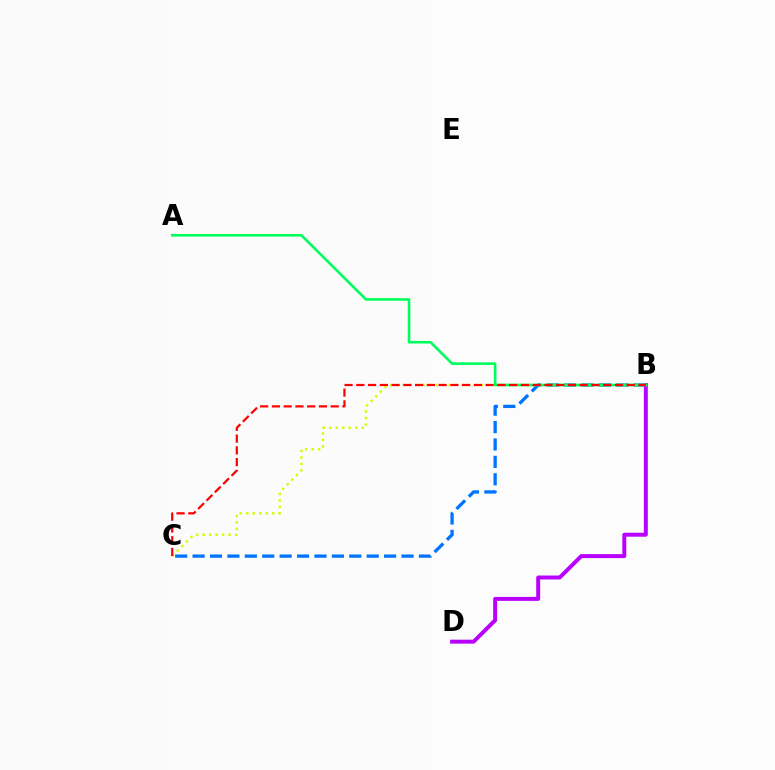{('B', 'C'): [{'color': '#0074ff', 'line_style': 'dashed', 'thickness': 2.37}, {'color': '#d1ff00', 'line_style': 'dotted', 'thickness': 1.77}, {'color': '#ff0000', 'line_style': 'dashed', 'thickness': 1.6}], ('B', 'D'): [{'color': '#b900ff', 'line_style': 'solid', 'thickness': 2.85}], ('A', 'B'): [{'color': '#00ff5c', 'line_style': 'solid', 'thickness': 1.88}]}